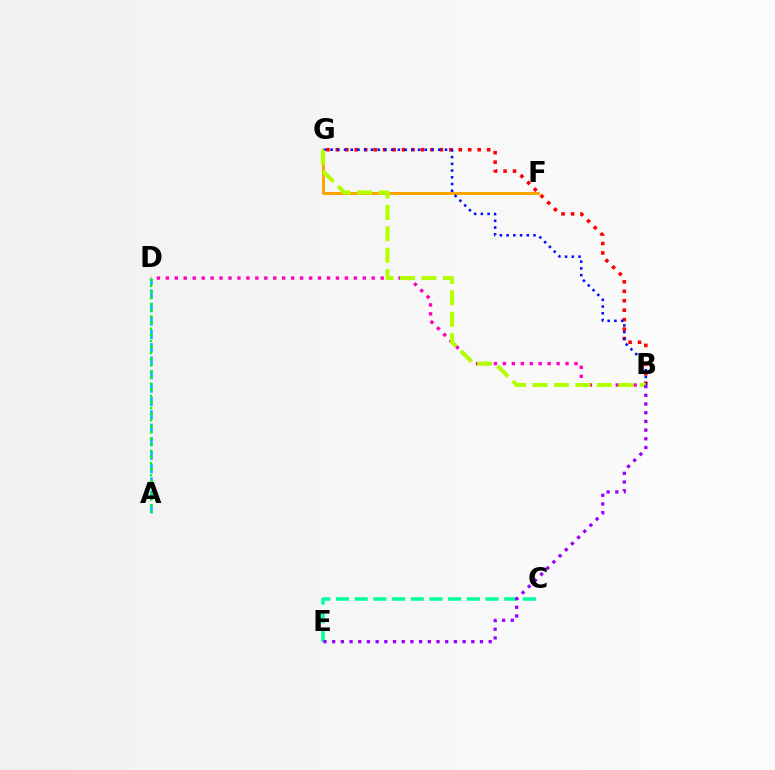{('B', 'G'): [{'color': '#ff0000', 'line_style': 'dotted', 'thickness': 2.57}, {'color': '#0010ff', 'line_style': 'dotted', 'thickness': 1.83}, {'color': '#b3ff00', 'line_style': 'dashed', 'thickness': 2.91}], ('B', 'D'): [{'color': '#ff00bd', 'line_style': 'dotted', 'thickness': 2.43}], ('C', 'E'): [{'color': '#00ff9d', 'line_style': 'dashed', 'thickness': 2.54}], ('F', 'G'): [{'color': '#ffa500', 'line_style': 'solid', 'thickness': 2.14}], ('A', 'D'): [{'color': '#00b5ff', 'line_style': 'dashed', 'thickness': 1.82}, {'color': '#08ff00', 'line_style': 'dotted', 'thickness': 1.66}], ('B', 'E'): [{'color': '#9b00ff', 'line_style': 'dotted', 'thickness': 2.36}]}